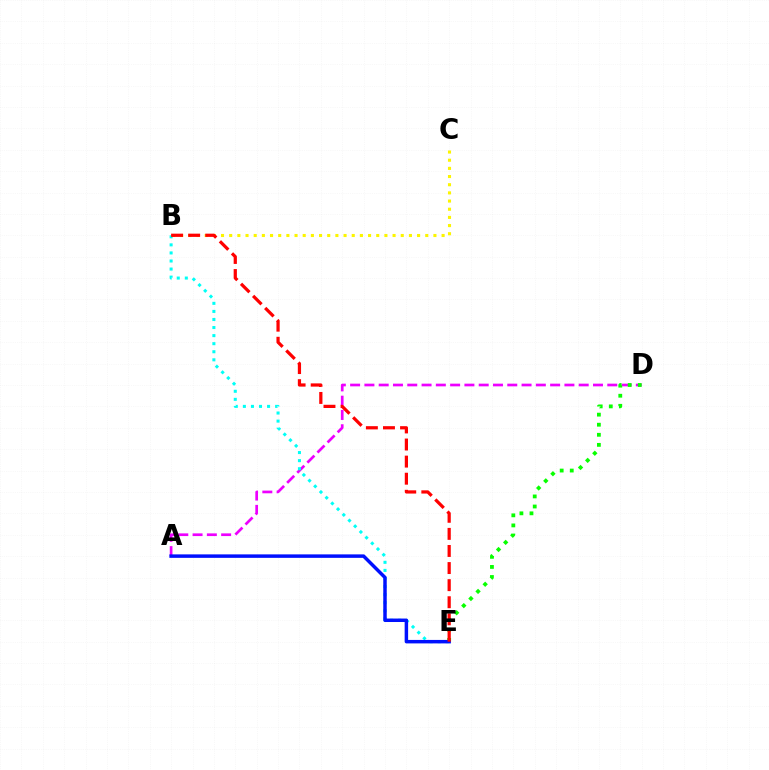{('A', 'D'): [{'color': '#ee00ff', 'line_style': 'dashed', 'thickness': 1.94}], ('B', 'E'): [{'color': '#00fff6', 'line_style': 'dotted', 'thickness': 2.19}, {'color': '#ff0000', 'line_style': 'dashed', 'thickness': 2.32}], ('B', 'C'): [{'color': '#fcf500', 'line_style': 'dotted', 'thickness': 2.22}], ('D', 'E'): [{'color': '#08ff00', 'line_style': 'dotted', 'thickness': 2.74}], ('A', 'E'): [{'color': '#0010ff', 'line_style': 'solid', 'thickness': 2.5}]}